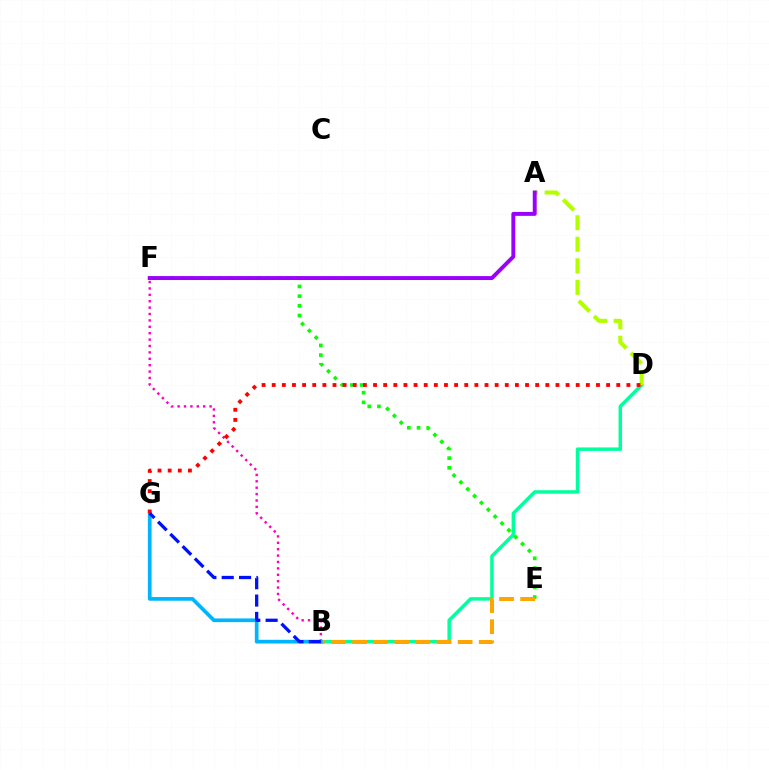{('B', 'D'): [{'color': '#00ff9d', 'line_style': 'solid', 'thickness': 2.5}], ('A', 'D'): [{'color': '#b3ff00', 'line_style': 'dashed', 'thickness': 2.93}], ('B', 'F'): [{'color': '#ff00bd', 'line_style': 'dotted', 'thickness': 1.74}], ('E', 'F'): [{'color': '#08ff00', 'line_style': 'dotted', 'thickness': 2.63}], ('A', 'F'): [{'color': '#9b00ff', 'line_style': 'solid', 'thickness': 2.83}], ('B', 'E'): [{'color': '#ffa500', 'line_style': 'dashed', 'thickness': 2.87}], ('B', 'G'): [{'color': '#00b5ff', 'line_style': 'solid', 'thickness': 2.67}, {'color': '#0010ff', 'line_style': 'dashed', 'thickness': 2.36}], ('D', 'G'): [{'color': '#ff0000', 'line_style': 'dotted', 'thickness': 2.75}]}